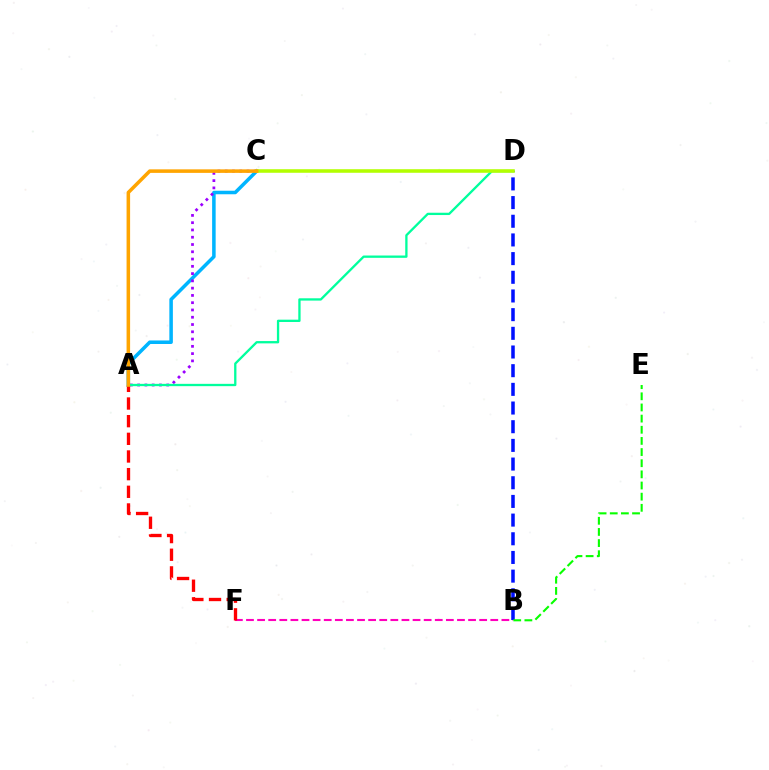{('A', 'C'): [{'color': '#00b5ff', 'line_style': 'solid', 'thickness': 2.54}, {'color': '#9b00ff', 'line_style': 'dotted', 'thickness': 1.98}, {'color': '#ffa500', 'line_style': 'solid', 'thickness': 2.55}], ('B', 'F'): [{'color': '#ff00bd', 'line_style': 'dashed', 'thickness': 1.51}], ('A', 'F'): [{'color': '#ff0000', 'line_style': 'dashed', 'thickness': 2.4}], ('A', 'D'): [{'color': '#00ff9d', 'line_style': 'solid', 'thickness': 1.66}], ('B', 'D'): [{'color': '#0010ff', 'line_style': 'dashed', 'thickness': 2.54}], ('C', 'D'): [{'color': '#b3ff00', 'line_style': 'solid', 'thickness': 2.56}], ('B', 'E'): [{'color': '#08ff00', 'line_style': 'dashed', 'thickness': 1.51}]}